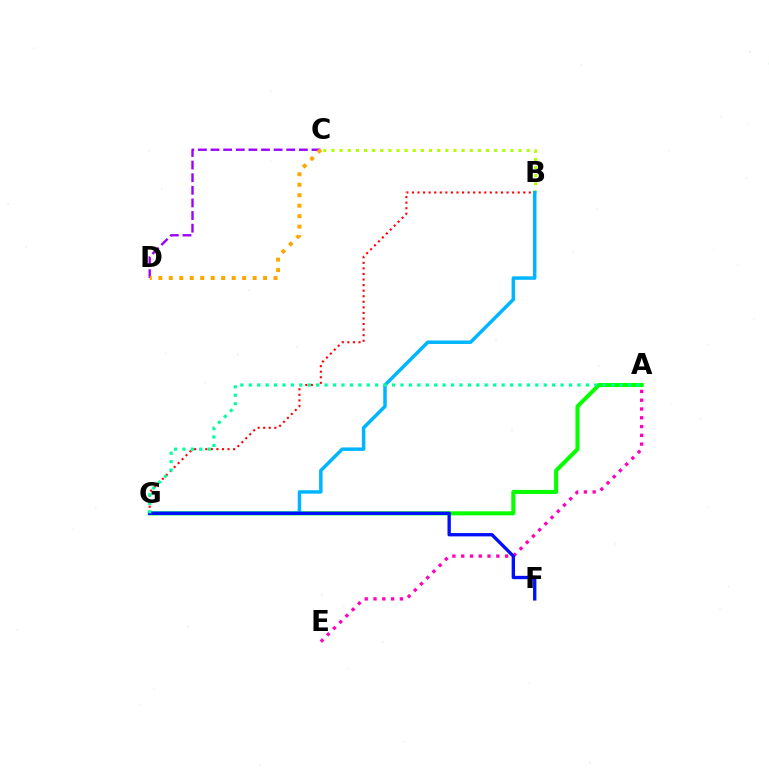{('C', 'D'): [{'color': '#9b00ff', 'line_style': 'dashed', 'thickness': 1.71}, {'color': '#ffa500', 'line_style': 'dotted', 'thickness': 2.85}], ('A', 'G'): [{'color': '#08ff00', 'line_style': 'solid', 'thickness': 2.93}, {'color': '#00ff9d', 'line_style': 'dotted', 'thickness': 2.29}], ('B', 'G'): [{'color': '#ff0000', 'line_style': 'dotted', 'thickness': 1.51}, {'color': '#00b5ff', 'line_style': 'solid', 'thickness': 2.5}], ('B', 'C'): [{'color': '#b3ff00', 'line_style': 'dotted', 'thickness': 2.21}], ('A', 'E'): [{'color': '#ff00bd', 'line_style': 'dotted', 'thickness': 2.39}], ('F', 'G'): [{'color': '#0010ff', 'line_style': 'solid', 'thickness': 2.41}]}